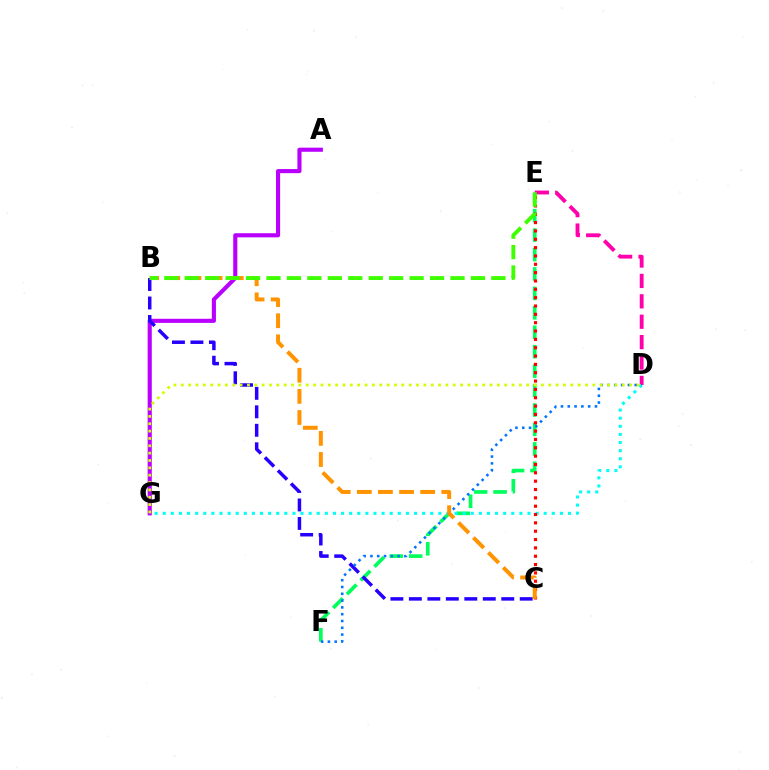{('A', 'G'): [{'color': '#b900ff', 'line_style': 'solid', 'thickness': 2.96}], ('D', 'E'): [{'color': '#ff00ac', 'line_style': 'dashed', 'thickness': 2.77}], ('E', 'F'): [{'color': '#00ff5c', 'line_style': 'dashed', 'thickness': 2.64}], ('B', 'C'): [{'color': '#2500ff', 'line_style': 'dashed', 'thickness': 2.51}, {'color': '#ff9400', 'line_style': 'dashed', 'thickness': 2.87}], ('D', 'G'): [{'color': '#00fff6', 'line_style': 'dotted', 'thickness': 2.2}, {'color': '#d1ff00', 'line_style': 'dotted', 'thickness': 2.0}], ('D', 'F'): [{'color': '#0074ff', 'line_style': 'dotted', 'thickness': 1.85}], ('C', 'E'): [{'color': '#ff0000', 'line_style': 'dotted', 'thickness': 2.27}], ('B', 'E'): [{'color': '#3dff00', 'line_style': 'dashed', 'thickness': 2.78}]}